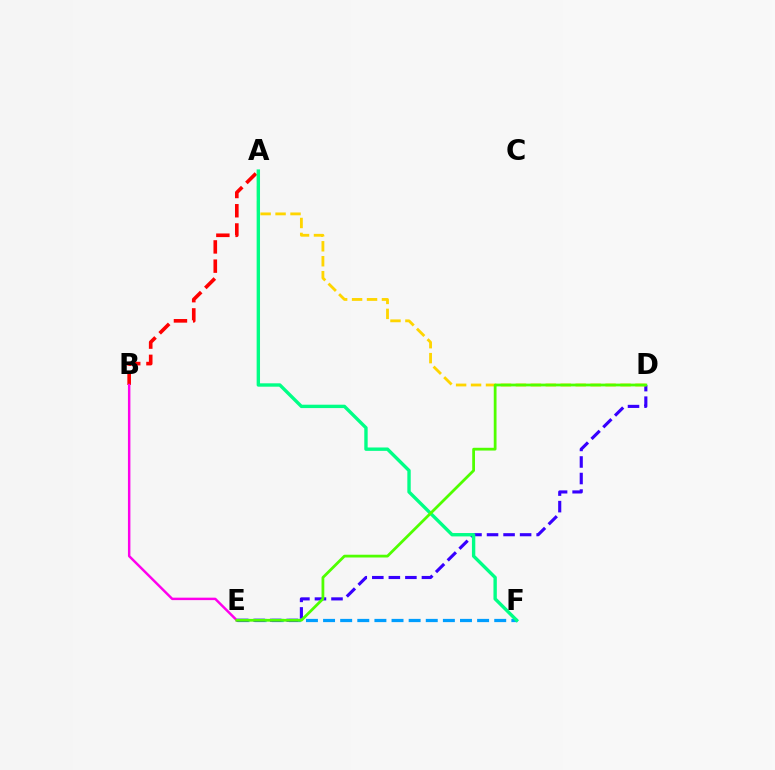{('A', 'B'): [{'color': '#ff0000', 'line_style': 'dashed', 'thickness': 2.61}], ('B', 'E'): [{'color': '#ff00ed', 'line_style': 'solid', 'thickness': 1.77}], ('E', 'F'): [{'color': '#009eff', 'line_style': 'dashed', 'thickness': 2.33}], ('D', 'E'): [{'color': '#3700ff', 'line_style': 'dashed', 'thickness': 2.25}, {'color': '#4fff00', 'line_style': 'solid', 'thickness': 2.0}], ('A', 'D'): [{'color': '#ffd500', 'line_style': 'dashed', 'thickness': 2.03}], ('A', 'F'): [{'color': '#00ff86', 'line_style': 'solid', 'thickness': 2.43}]}